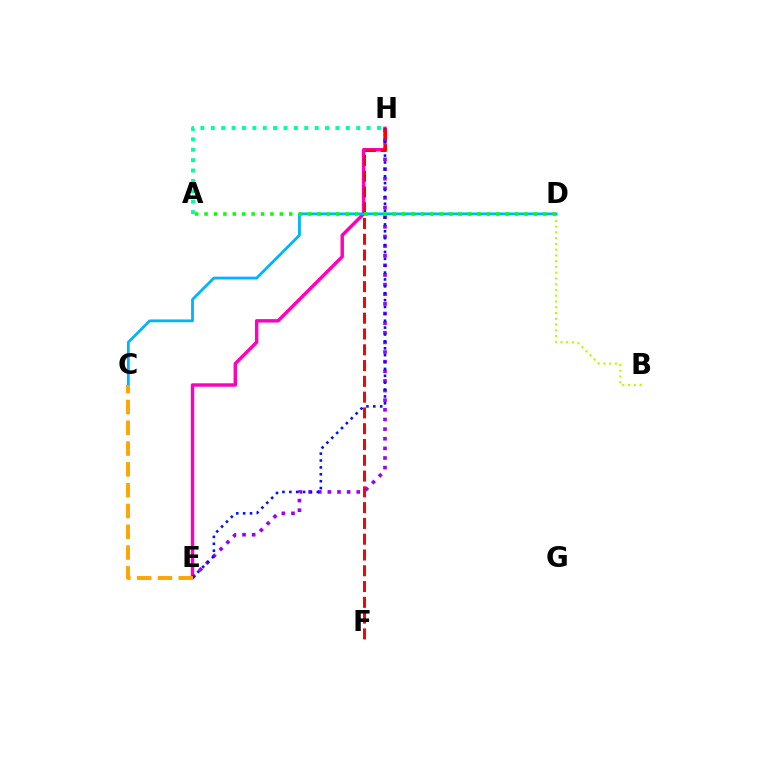{('A', 'H'): [{'color': '#00ff9d', 'line_style': 'dotted', 'thickness': 2.82}], ('E', 'H'): [{'color': '#ff00bd', 'line_style': 'solid', 'thickness': 2.47}, {'color': '#9b00ff', 'line_style': 'dotted', 'thickness': 2.62}, {'color': '#0010ff', 'line_style': 'dotted', 'thickness': 1.87}], ('F', 'H'): [{'color': '#ff0000', 'line_style': 'dashed', 'thickness': 2.14}], ('B', 'D'): [{'color': '#b3ff00', 'line_style': 'dotted', 'thickness': 1.56}], ('C', 'D'): [{'color': '#00b5ff', 'line_style': 'solid', 'thickness': 2.03}], ('A', 'D'): [{'color': '#08ff00', 'line_style': 'dotted', 'thickness': 2.56}], ('C', 'E'): [{'color': '#ffa500', 'line_style': 'dashed', 'thickness': 2.83}]}